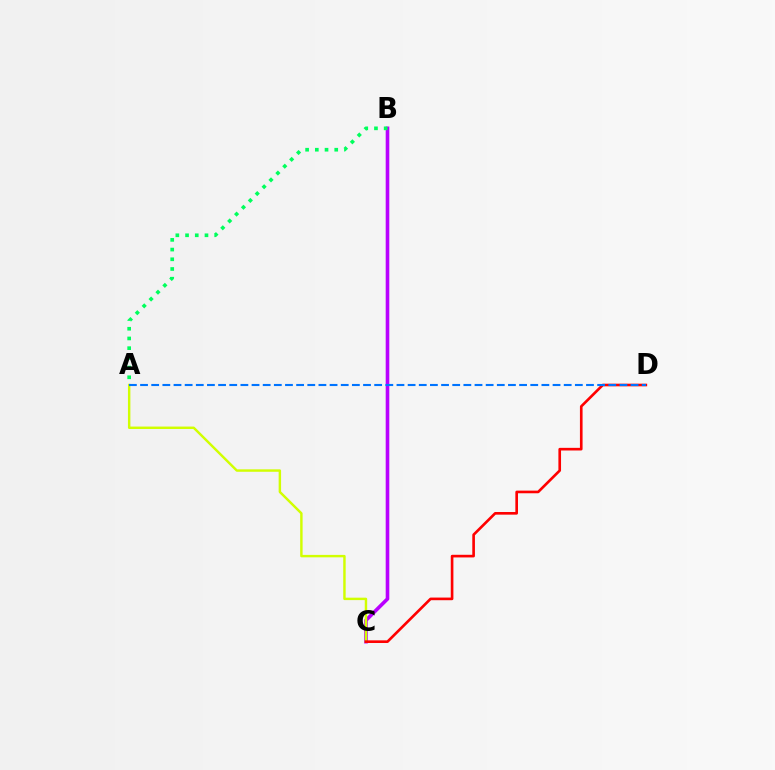{('B', 'C'): [{'color': '#b900ff', 'line_style': 'solid', 'thickness': 2.6}], ('A', 'C'): [{'color': '#d1ff00', 'line_style': 'solid', 'thickness': 1.75}], ('C', 'D'): [{'color': '#ff0000', 'line_style': 'solid', 'thickness': 1.9}], ('A', 'B'): [{'color': '#00ff5c', 'line_style': 'dotted', 'thickness': 2.64}], ('A', 'D'): [{'color': '#0074ff', 'line_style': 'dashed', 'thickness': 1.51}]}